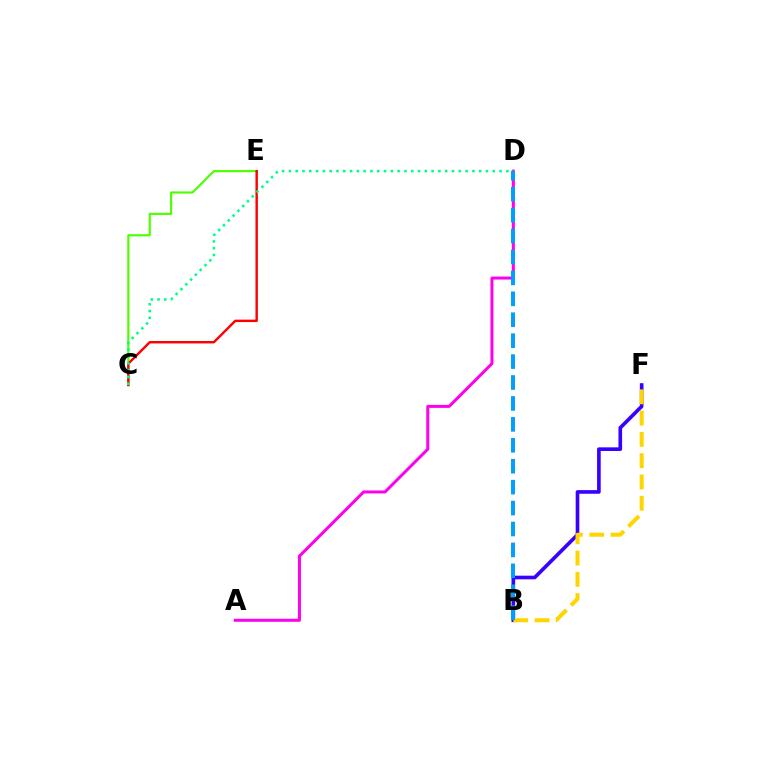{('B', 'F'): [{'color': '#3700ff', 'line_style': 'solid', 'thickness': 2.62}, {'color': '#ffd500', 'line_style': 'dashed', 'thickness': 2.89}], ('C', 'E'): [{'color': '#4fff00', 'line_style': 'solid', 'thickness': 1.57}, {'color': '#ff0000', 'line_style': 'solid', 'thickness': 1.74}], ('A', 'D'): [{'color': '#ff00ed', 'line_style': 'solid', 'thickness': 2.16}], ('C', 'D'): [{'color': '#00ff86', 'line_style': 'dotted', 'thickness': 1.85}], ('B', 'D'): [{'color': '#009eff', 'line_style': 'dashed', 'thickness': 2.84}]}